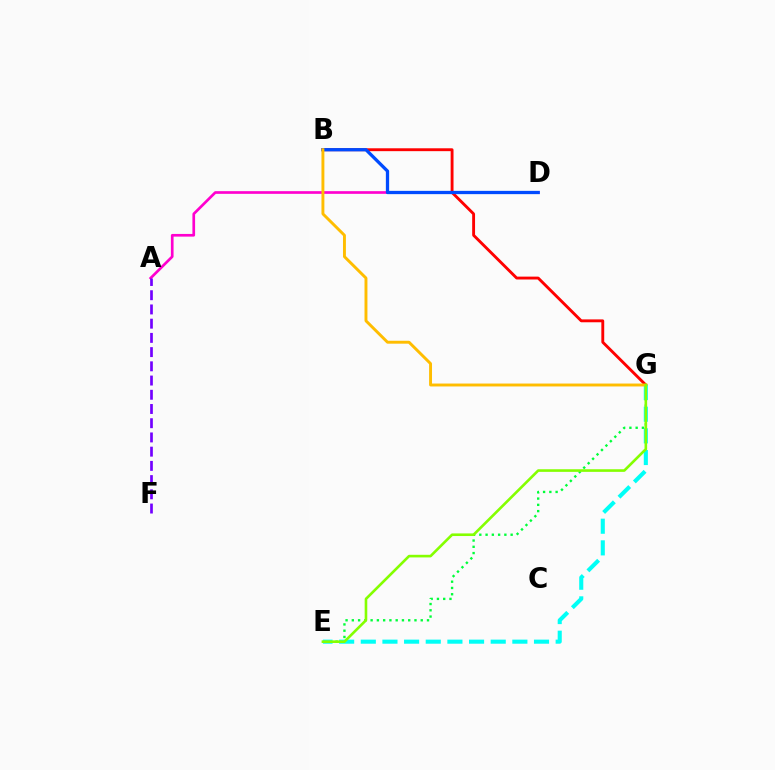{('E', 'G'): [{'color': '#00ff39', 'line_style': 'dotted', 'thickness': 1.7}, {'color': '#00fff6', 'line_style': 'dashed', 'thickness': 2.94}, {'color': '#84ff00', 'line_style': 'solid', 'thickness': 1.88}], ('B', 'G'): [{'color': '#ff0000', 'line_style': 'solid', 'thickness': 2.07}, {'color': '#ffbd00', 'line_style': 'solid', 'thickness': 2.1}], ('A', 'D'): [{'color': '#ff00cf', 'line_style': 'solid', 'thickness': 1.93}], ('B', 'D'): [{'color': '#004bff', 'line_style': 'solid', 'thickness': 2.36}], ('A', 'F'): [{'color': '#7200ff', 'line_style': 'dashed', 'thickness': 1.93}]}